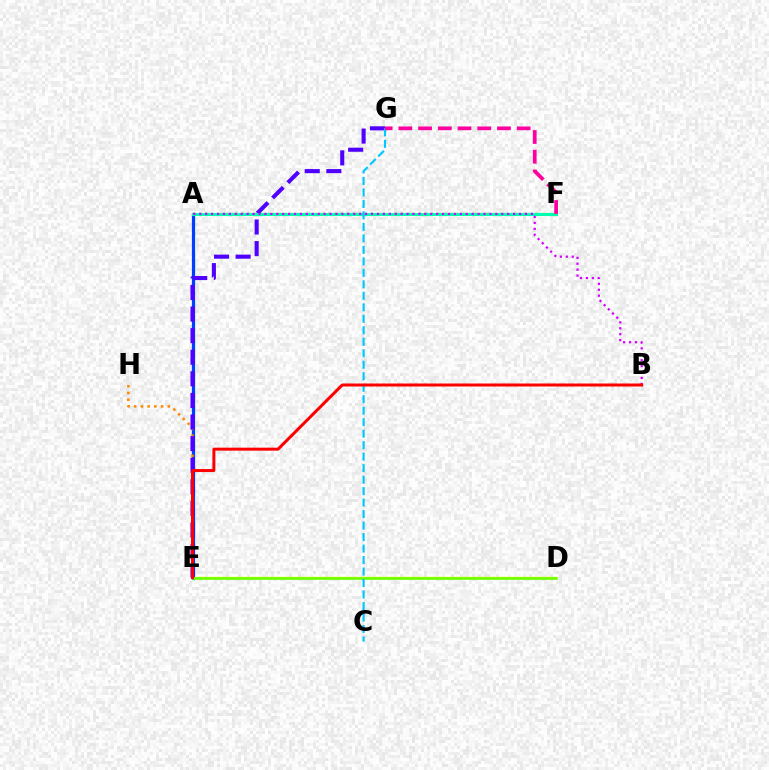{('A', 'E'): [{'color': '#003fff', 'line_style': 'solid', 'thickness': 2.33}], ('D', 'E'): [{'color': '#eeff00', 'line_style': 'solid', 'thickness': 1.72}, {'color': '#66ff00', 'line_style': 'solid', 'thickness': 1.83}], ('E', 'H'): [{'color': '#ff8800', 'line_style': 'dotted', 'thickness': 1.83}], ('A', 'F'): [{'color': '#00ff27', 'line_style': 'dotted', 'thickness': 1.66}, {'color': '#00ffaf', 'line_style': 'solid', 'thickness': 2.21}], ('E', 'G'): [{'color': '#4f00ff', 'line_style': 'dashed', 'thickness': 2.93}], ('A', 'B'): [{'color': '#d600ff', 'line_style': 'dotted', 'thickness': 1.61}], ('C', 'G'): [{'color': '#00c7ff', 'line_style': 'dashed', 'thickness': 1.56}], ('B', 'E'): [{'color': '#ff0000', 'line_style': 'solid', 'thickness': 2.16}], ('F', 'G'): [{'color': '#ff00a0', 'line_style': 'dashed', 'thickness': 2.68}]}